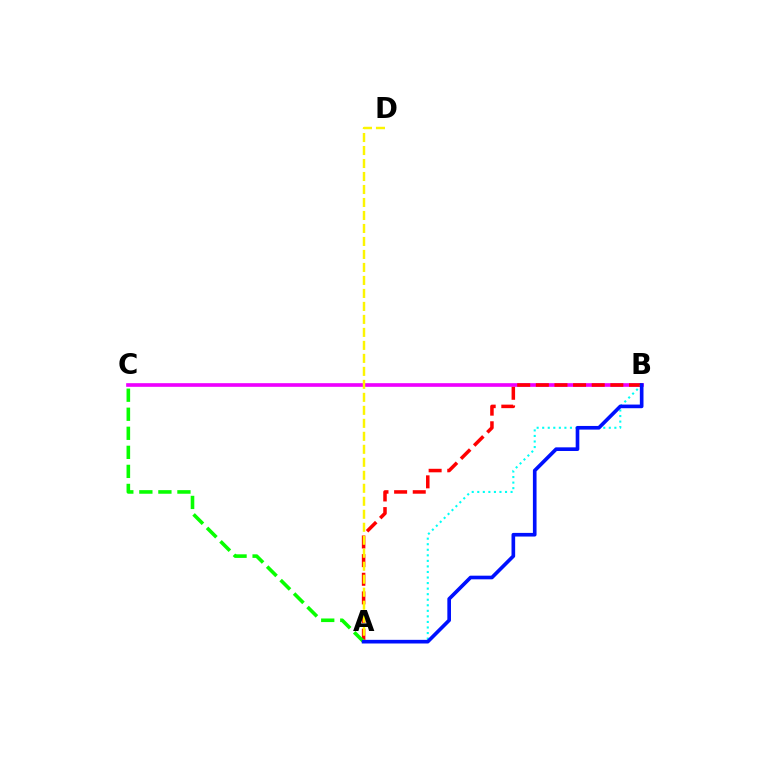{('B', 'C'): [{'color': '#ee00ff', 'line_style': 'solid', 'thickness': 2.63}], ('A', 'B'): [{'color': '#ff0000', 'line_style': 'dashed', 'thickness': 2.53}, {'color': '#00fff6', 'line_style': 'dotted', 'thickness': 1.51}, {'color': '#0010ff', 'line_style': 'solid', 'thickness': 2.63}], ('A', 'C'): [{'color': '#08ff00', 'line_style': 'dashed', 'thickness': 2.59}], ('A', 'D'): [{'color': '#fcf500', 'line_style': 'dashed', 'thickness': 1.76}]}